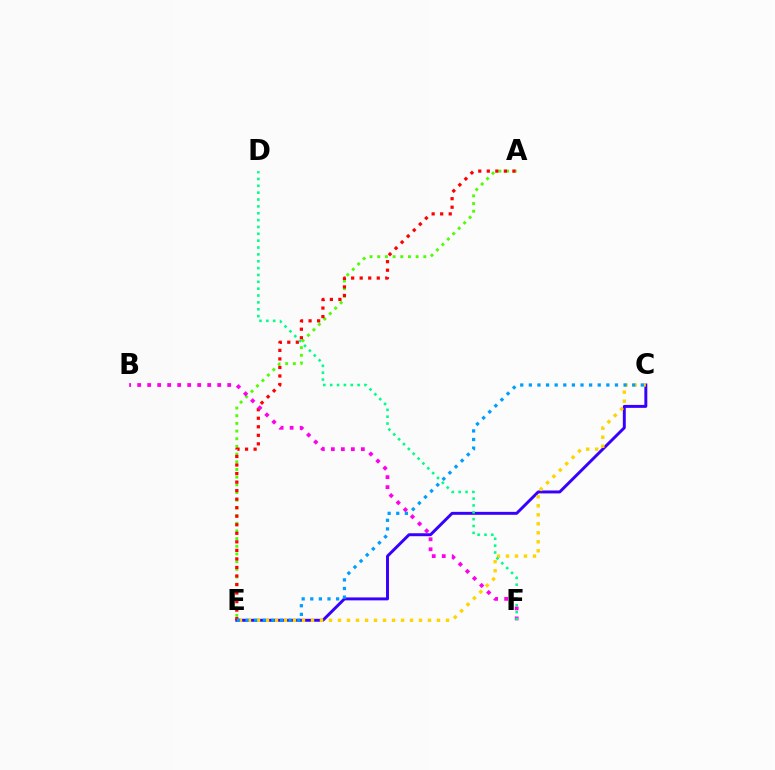{('C', 'E'): [{'color': '#3700ff', 'line_style': 'solid', 'thickness': 2.12}, {'color': '#ffd500', 'line_style': 'dotted', 'thickness': 2.45}, {'color': '#009eff', 'line_style': 'dotted', 'thickness': 2.34}], ('A', 'E'): [{'color': '#4fff00', 'line_style': 'dotted', 'thickness': 2.09}, {'color': '#ff0000', 'line_style': 'dotted', 'thickness': 2.32}], ('B', 'F'): [{'color': '#ff00ed', 'line_style': 'dotted', 'thickness': 2.72}], ('D', 'F'): [{'color': '#00ff86', 'line_style': 'dotted', 'thickness': 1.86}]}